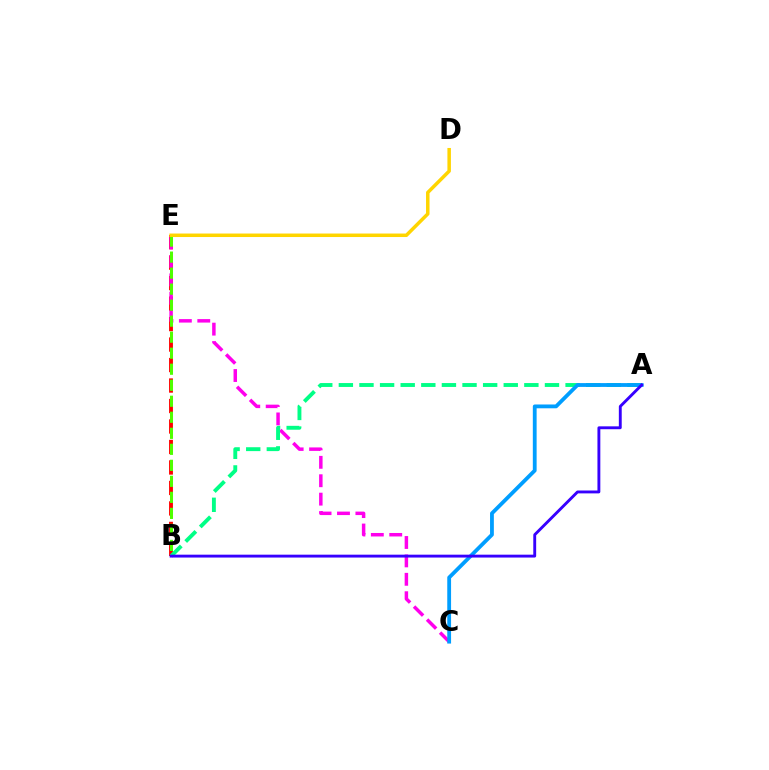{('B', 'E'): [{'color': '#ff0000', 'line_style': 'dashed', 'thickness': 2.78}, {'color': '#4fff00', 'line_style': 'dashed', 'thickness': 2.18}], ('C', 'E'): [{'color': '#ff00ed', 'line_style': 'dashed', 'thickness': 2.5}], ('A', 'B'): [{'color': '#00ff86', 'line_style': 'dashed', 'thickness': 2.8}, {'color': '#3700ff', 'line_style': 'solid', 'thickness': 2.07}], ('A', 'C'): [{'color': '#009eff', 'line_style': 'solid', 'thickness': 2.74}], ('D', 'E'): [{'color': '#ffd500', 'line_style': 'solid', 'thickness': 2.52}]}